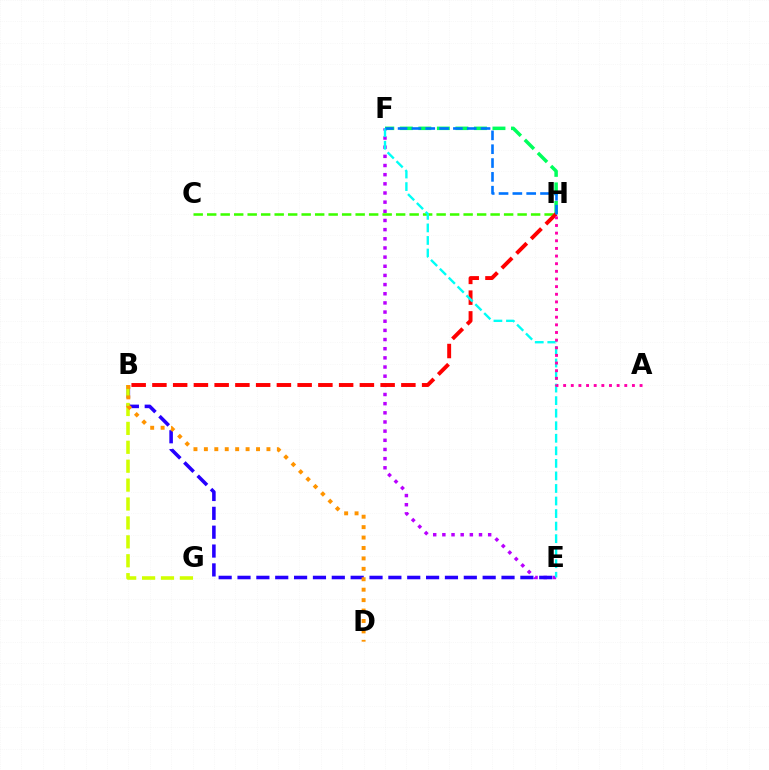{('E', 'F'): [{'color': '#b900ff', 'line_style': 'dotted', 'thickness': 2.49}, {'color': '#00fff6', 'line_style': 'dashed', 'thickness': 1.7}], ('C', 'H'): [{'color': '#3dff00', 'line_style': 'dashed', 'thickness': 1.83}], ('F', 'H'): [{'color': '#00ff5c', 'line_style': 'dashed', 'thickness': 2.52}, {'color': '#0074ff', 'line_style': 'dashed', 'thickness': 1.88}], ('B', 'E'): [{'color': '#2500ff', 'line_style': 'dashed', 'thickness': 2.56}], ('B', 'H'): [{'color': '#ff0000', 'line_style': 'dashed', 'thickness': 2.82}], ('B', 'G'): [{'color': '#d1ff00', 'line_style': 'dashed', 'thickness': 2.57}], ('A', 'H'): [{'color': '#ff00ac', 'line_style': 'dotted', 'thickness': 2.08}], ('B', 'D'): [{'color': '#ff9400', 'line_style': 'dotted', 'thickness': 2.83}]}